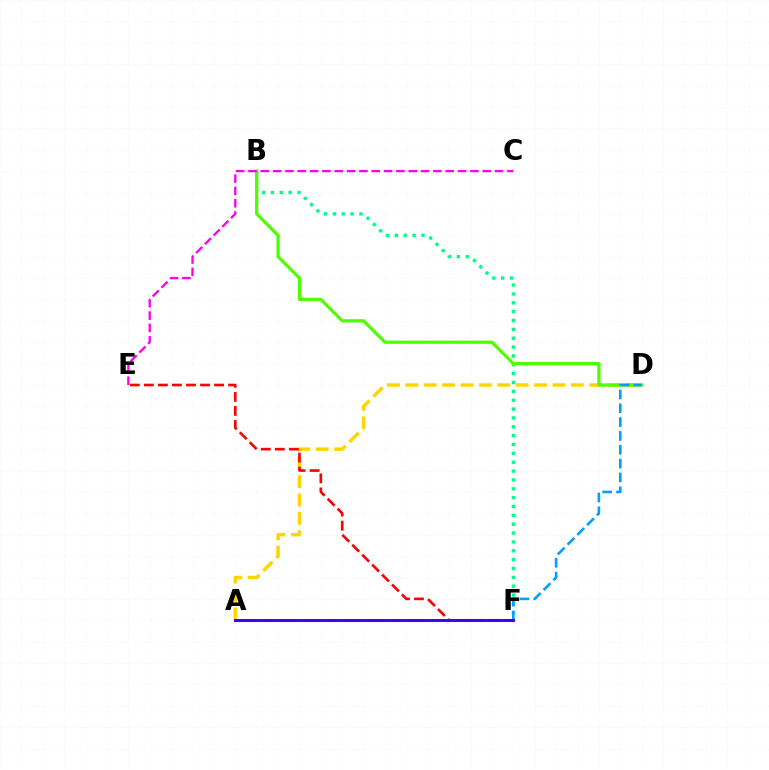{('A', 'D'): [{'color': '#ffd500', 'line_style': 'dashed', 'thickness': 2.5}], ('B', 'F'): [{'color': '#00ff86', 'line_style': 'dotted', 'thickness': 2.41}], ('B', 'D'): [{'color': '#4fff00', 'line_style': 'solid', 'thickness': 2.34}], ('D', 'F'): [{'color': '#009eff', 'line_style': 'dashed', 'thickness': 1.88}], ('C', 'E'): [{'color': '#ff00ed', 'line_style': 'dashed', 'thickness': 1.68}], ('E', 'F'): [{'color': '#ff0000', 'line_style': 'dashed', 'thickness': 1.91}], ('A', 'F'): [{'color': '#3700ff', 'line_style': 'solid', 'thickness': 2.11}]}